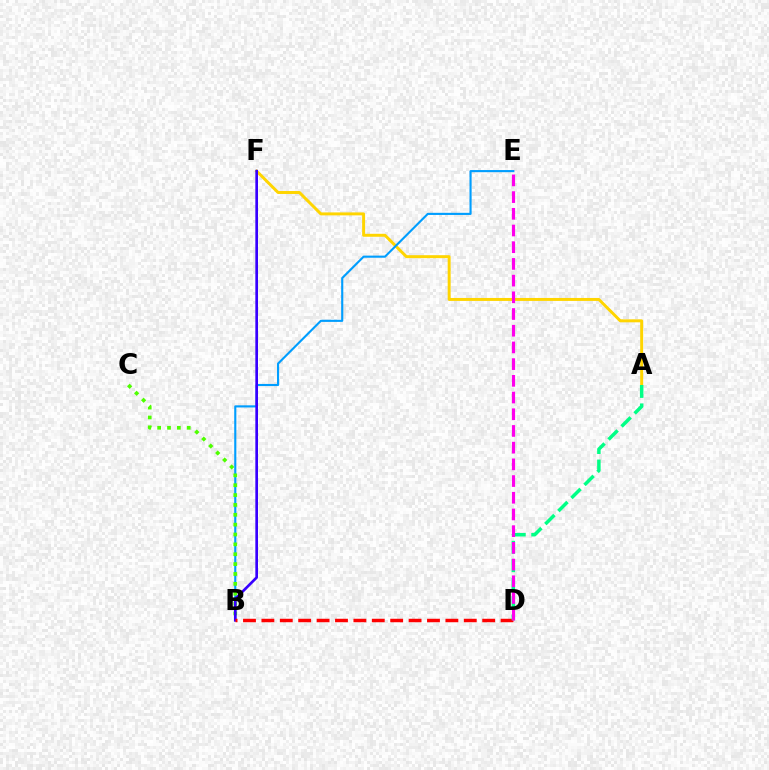{('A', 'F'): [{'color': '#ffd500', 'line_style': 'solid', 'thickness': 2.13}], ('B', 'E'): [{'color': '#009eff', 'line_style': 'solid', 'thickness': 1.53}], ('B', 'C'): [{'color': '#4fff00', 'line_style': 'dotted', 'thickness': 2.68}], ('B', 'F'): [{'color': '#3700ff', 'line_style': 'solid', 'thickness': 1.92}], ('B', 'D'): [{'color': '#ff0000', 'line_style': 'dashed', 'thickness': 2.5}], ('A', 'D'): [{'color': '#00ff86', 'line_style': 'dashed', 'thickness': 2.51}], ('D', 'E'): [{'color': '#ff00ed', 'line_style': 'dashed', 'thickness': 2.27}]}